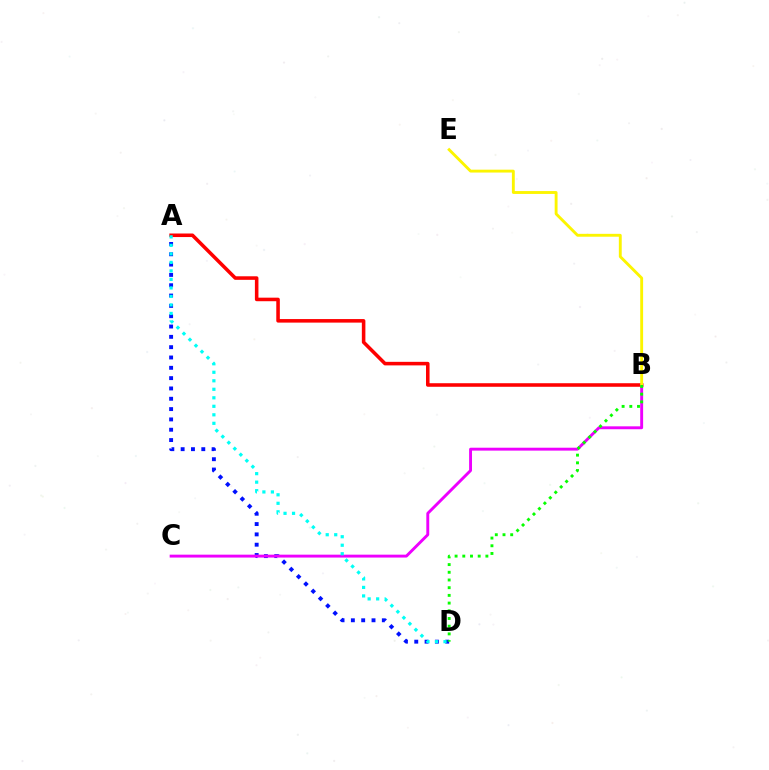{('A', 'D'): [{'color': '#0010ff', 'line_style': 'dotted', 'thickness': 2.8}, {'color': '#00fff6', 'line_style': 'dotted', 'thickness': 2.31}], ('A', 'B'): [{'color': '#ff0000', 'line_style': 'solid', 'thickness': 2.56}], ('B', 'C'): [{'color': '#ee00ff', 'line_style': 'solid', 'thickness': 2.09}], ('B', 'E'): [{'color': '#fcf500', 'line_style': 'solid', 'thickness': 2.07}], ('B', 'D'): [{'color': '#08ff00', 'line_style': 'dotted', 'thickness': 2.09}]}